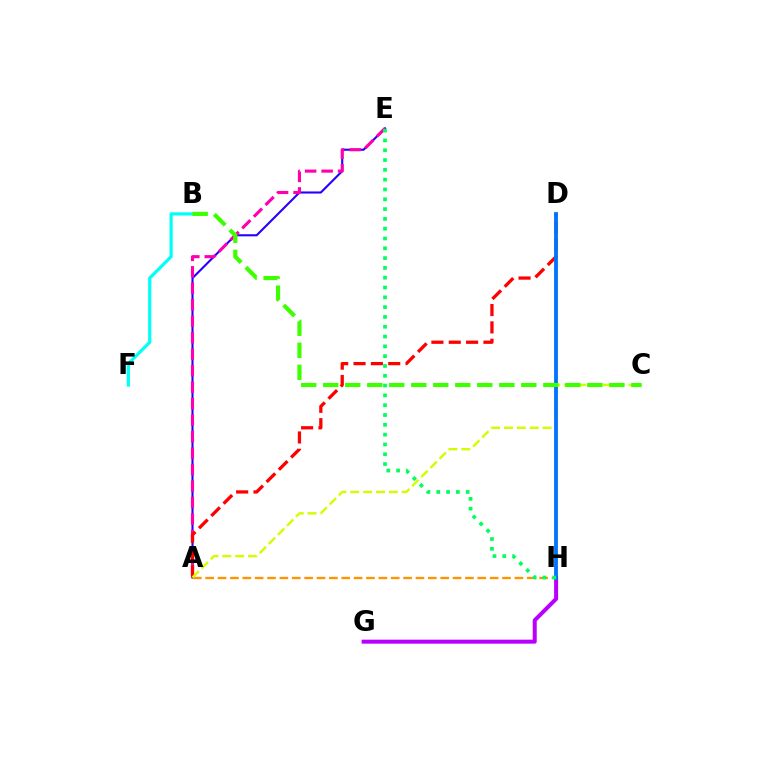{('A', 'E'): [{'color': '#2500ff', 'line_style': 'solid', 'thickness': 1.51}, {'color': '#ff00ac', 'line_style': 'dashed', 'thickness': 2.24}], ('B', 'F'): [{'color': '#00fff6', 'line_style': 'solid', 'thickness': 2.3}], ('G', 'H'): [{'color': '#b900ff', 'line_style': 'solid', 'thickness': 2.88}], ('A', 'D'): [{'color': '#ff0000', 'line_style': 'dashed', 'thickness': 2.36}], ('A', 'H'): [{'color': '#ff9400', 'line_style': 'dashed', 'thickness': 1.68}], ('A', 'C'): [{'color': '#d1ff00', 'line_style': 'dashed', 'thickness': 1.75}], ('D', 'H'): [{'color': '#0074ff', 'line_style': 'solid', 'thickness': 2.75}], ('E', 'H'): [{'color': '#00ff5c', 'line_style': 'dotted', 'thickness': 2.66}], ('B', 'C'): [{'color': '#3dff00', 'line_style': 'dashed', 'thickness': 2.99}]}